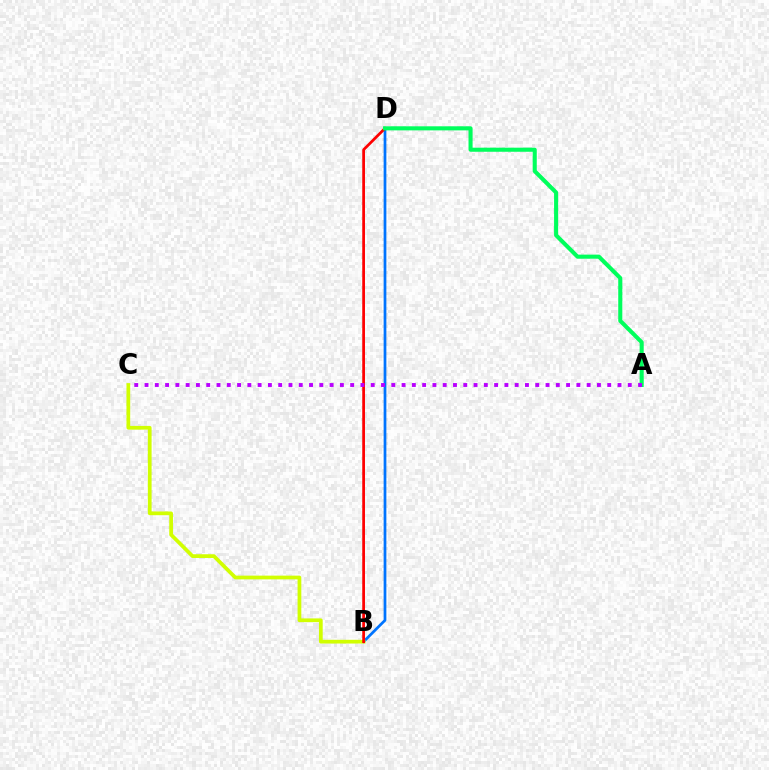{('B', 'D'): [{'color': '#0074ff', 'line_style': 'solid', 'thickness': 1.97}, {'color': '#ff0000', 'line_style': 'solid', 'thickness': 1.97}], ('B', 'C'): [{'color': '#d1ff00', 'line_style': 'solid', 'thickness': 2.69}], ('A', 'D'): [{'color': '#00ff5c', 'line_style': 'solid', 'thickness': 2.94}], ('A', 'C'): [{'color': '#b900ff', 'line_style': 'dotted', 'thickness': 2.79}]}